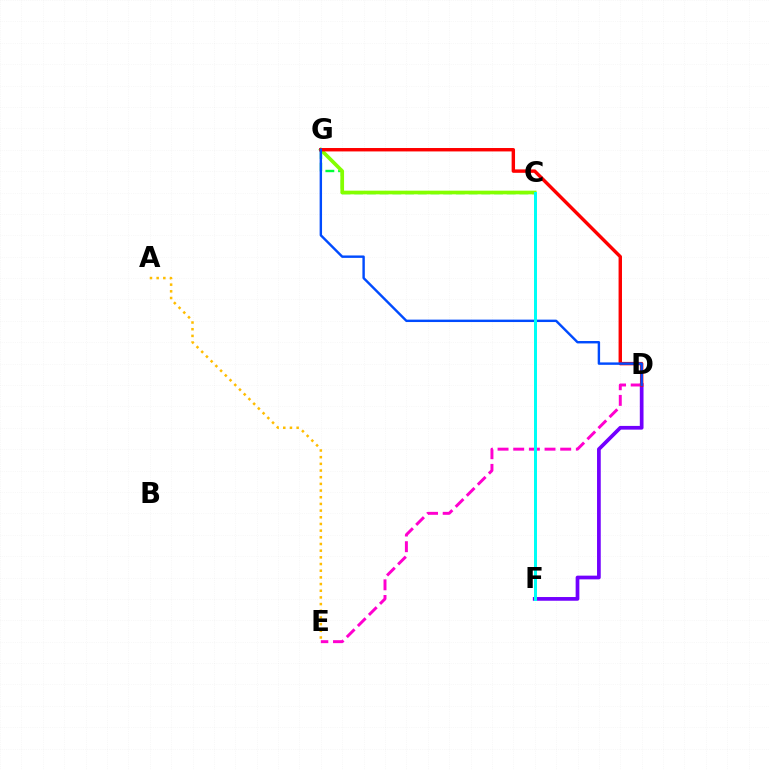{('C', 'G'): [{'color': '#00ff39', 'line_style': 'dashed', 'thickness': 1.73}, {'color': '#84ff00', 'line_style': 'solid', 'thickness': 2.64}], ('D', 'F'): [{'color': '#7200ff', 'line_style': 'solid', 'thickness': 2.68}], ('D', 'E'): [{'color': '#ff00cf', 'line_style': 'dashed', 'thickness': 2.13}], ('D', 'G'): [{'color': '#ff0000', 'line_style': 'solid', 'thickness': 2.46}, {'color': '#004bff', 'line_style': 'solid', 'thickness': 1.74}], ('A', 'E'): [{'color': '#ffbd00', 'line_style': 'dotted', 'thickness': 1.81}], ('C', 'F'): [{'color': '#00fff6', 'line_style': 'solid', 'thickness': 2.16}]}